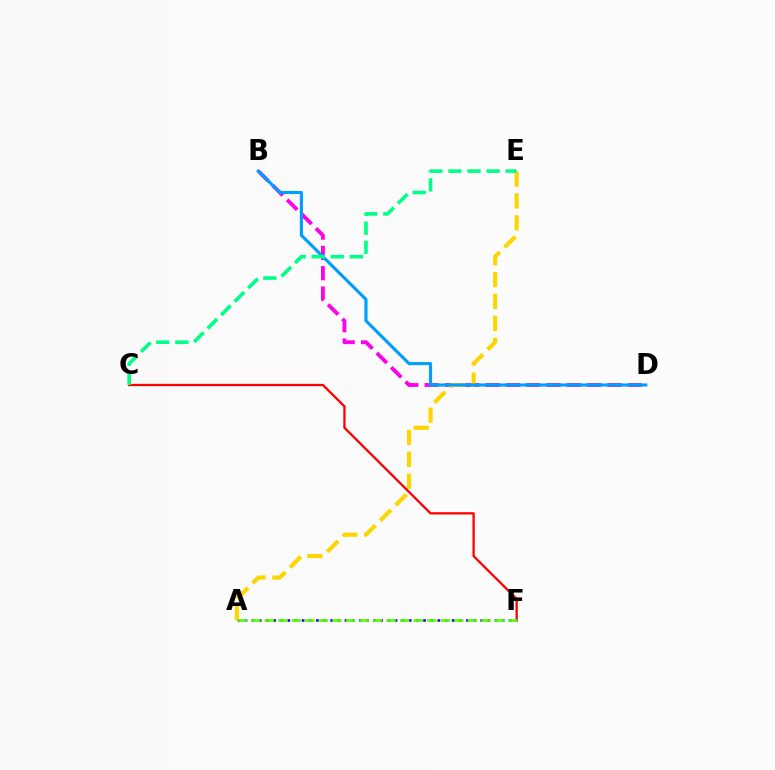{('A', 'F'): [{'color': '#3700ff', 'line_style': 'dotted', 'thickness': 1.94}, {'color': '#4fff00', 'line_style': 'dashed', 'thickness': 1.84}], ('B', 'D'): [{'color': '#ff00ed', 'line_style': 'dashed', 'thickness': 2.76}, {'color': '#009eff', 'line_style': 'solid', 'thickness': 2.25}], ('A', 'E'): [{'color': '#ffd500', 'line_style': 'dashed', 'thickness': 2.97}], ('C', 'F'): [{'color': '#ff0000', 'line_style': 'solid', 'thickness': 1.65}], ('C', 'E'): [{'color': '#00ff86', 'line_style': 'dashed', 'thickness': 2.59}]}